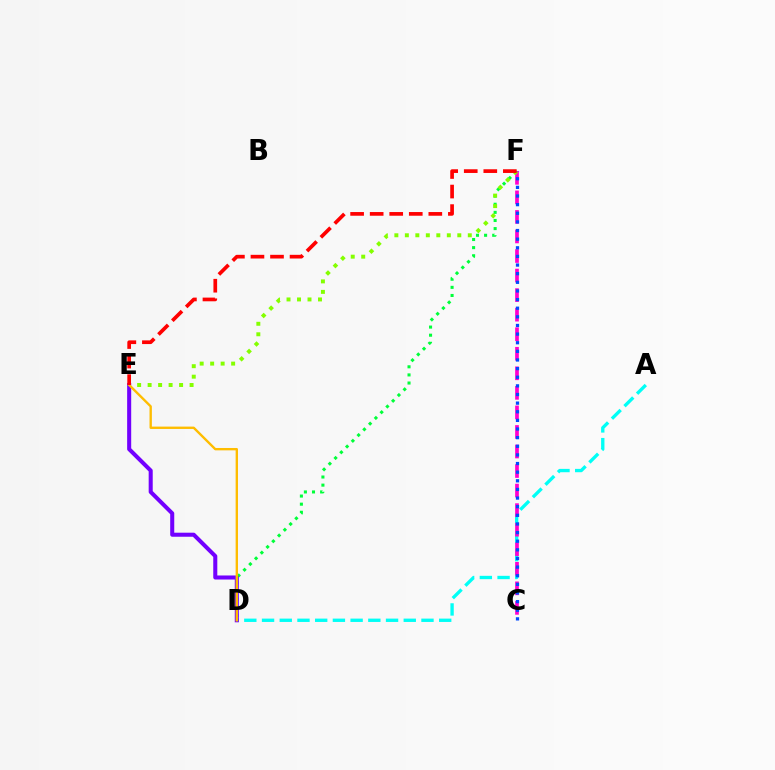{('D', 'F'): [{'color': '#00ff39', 'line_style': 'dotted', 'thickness': 2.2}], ('A', 'D'): [{'color': '#00fff6', 'line_style': 'dashed', 'thickness': 2.41}], ('C', 'F'): [{'color': '#ff00cf', 'line_style': 'dashed', 'thickness': 2.66}, {'color': '#004bff', 'line_style': 'dotted', 'thickness': 2.34}], ('E', 'F'): [{'color': '#84ff00', 'line_style': 'dotted', 'thickness': 2.85}, {'color': '#ff0000', 'line_style': 'dashed', 'thickness': 2.66}], ('D', 'E'): [{'color': '#7200ff', 'line_style': 'solid', 'thickness': 2.91}, {'color': '#ffbd00', 'line_style': 'solid', 'thickness': 1.7}]}